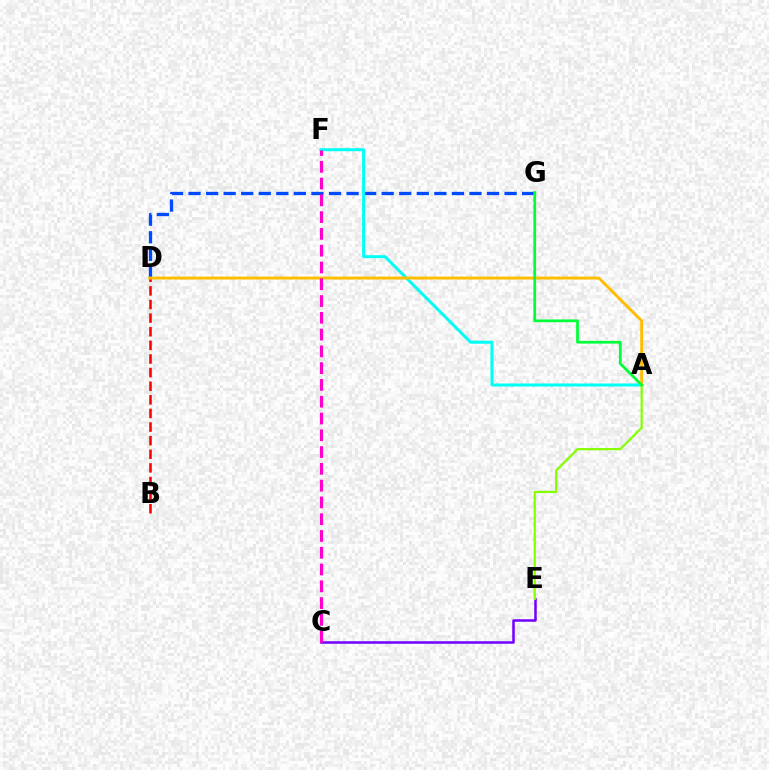{('B', 'D'): [{'color': '#ff0000', 'line_style': 'dashed', 'thickness': 1.85}], ('D', 'G'): [{'color': '#004bff', 'line_style': 'dashed', 'thickness': 2.39}], ('A', 'F'): [{'color': '#00fff6', 'line_style': 'solid', 'thickness': 2.16}], ('C', 'E'): [{'color': '#7200ff', 'line_style': 'solid', 'thickness': 1.81}], ('A', 'D'): [{'color': '#ffbd00', 'line_style': 'solid', 'thickness': 2.1}], ('A', 'E'): [{'color': '#84ff00', 'line_style': 'solid', 'thickness': 1.59}], ('A', 'G'): [{'color': '#00ff39', 'line_style': 'solid', 'thickness': 1.98}], ('C', 'F'): [{'color': '#ff00cf', 'line_style': 'dashed', 'thickness': 2.28}]}